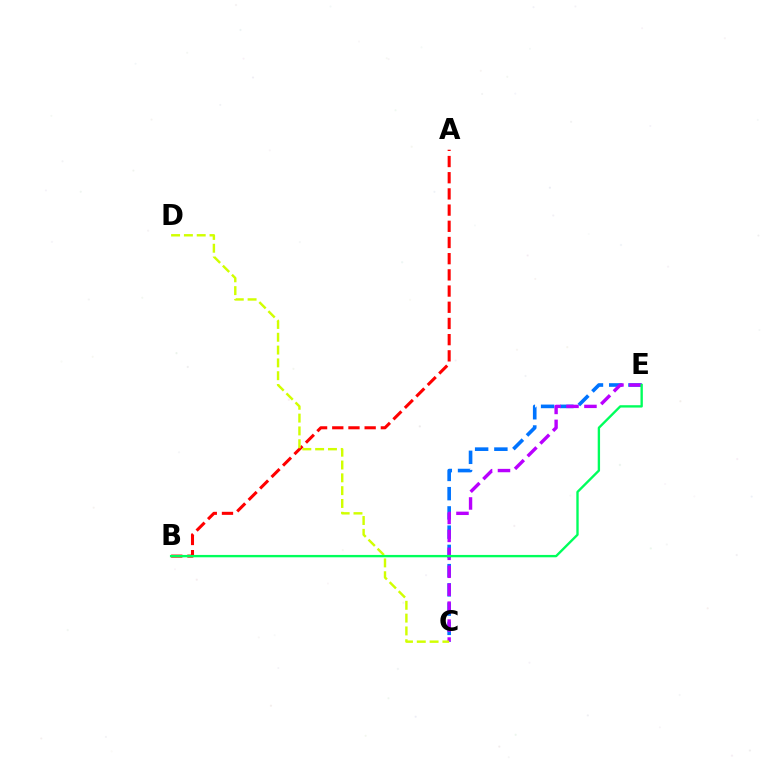{('C', 'E'): [{'color': '#0074ff', 'line_style': 'dashed', 'thickness': 2.61}, {'color': '#b900ff', 'line_style': 'dashed', 'thickness': 2.44}], ('A', 'B'): [{'color': '#ff0000', 'line_style': 'dashed', 'thickness': 2.2}], ('C', 'D'): [{'color': '#d1ff00', 'line_style': 'dashed', 'thickness': 1.74}], ('B', 'E'): [{'color': '#00ff5c', 'line_style': 'solid', 'thickness': 1.7}]}